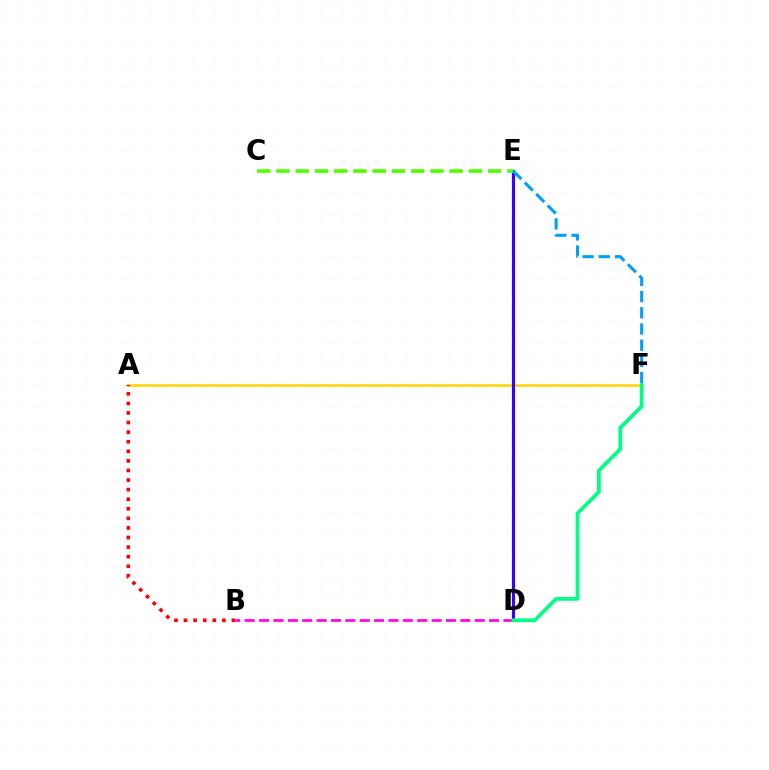{('A', 'F'): [{'color': '#ffd500', 'line_style': 'solid', 'thickness': 1.82}], ('D', 'E'): [{'color': '#3700ff', 'line_style': 'solid', 'thickness': 2.26}], ('B', 'D'): [{'color': '#ff00ed', 'line_style': 'dashed', 'thickness': 1.95}], ('E', 'F'): [{'color': '#009eff', 'line_style': 'dashed', 'thickness': 2.2}], ('C', 'E'): [{'color': '#4fff00', 'line_style': 'dashed', 'thickness': 2.61}], ('D', 'F'): [{'color': '#00ff86', 'line_style': 'solid', 'thickness': 2.7}], ('A', 'B'): [{'color': '#ff0000', 'line_style': 'dotted', 'thickness': 2.6}]}